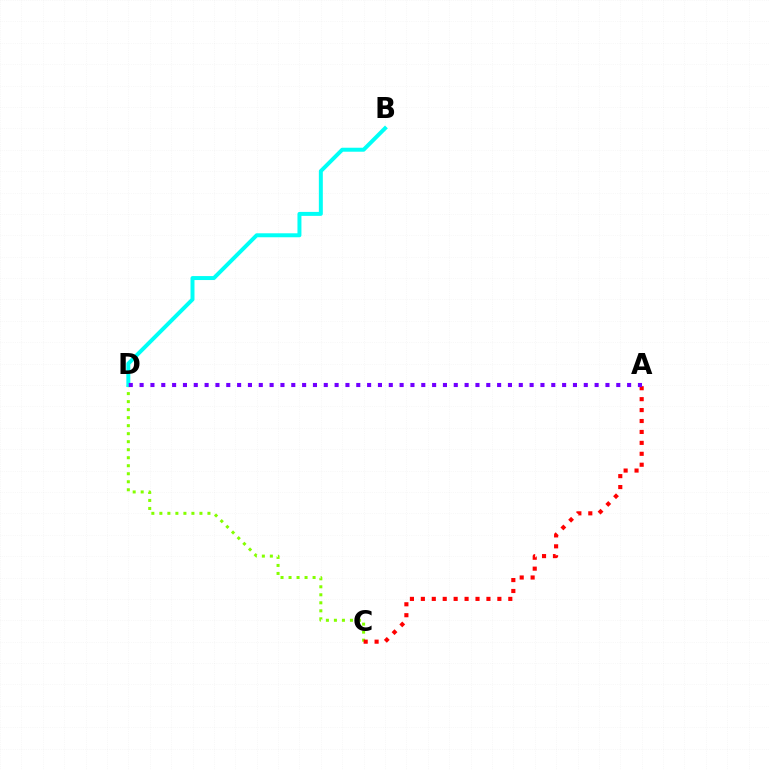{('C', 'D'): [{'color': '#84ff00', 'line_style': 'dotted', 'thickness': 2.18}], ('B', 'D'): [{'color': '#00fff6', 'line_style': 'solid', 'thickness': 2.86}], ('A', 'C'): [{'color': '#ff0000', 'line_style': 'dotted', 'thickness': 2.97}], ('A', 'D'): [{'color': '#7200ff', 'line_style': 'dotted', 'thickness': 2.94}]}